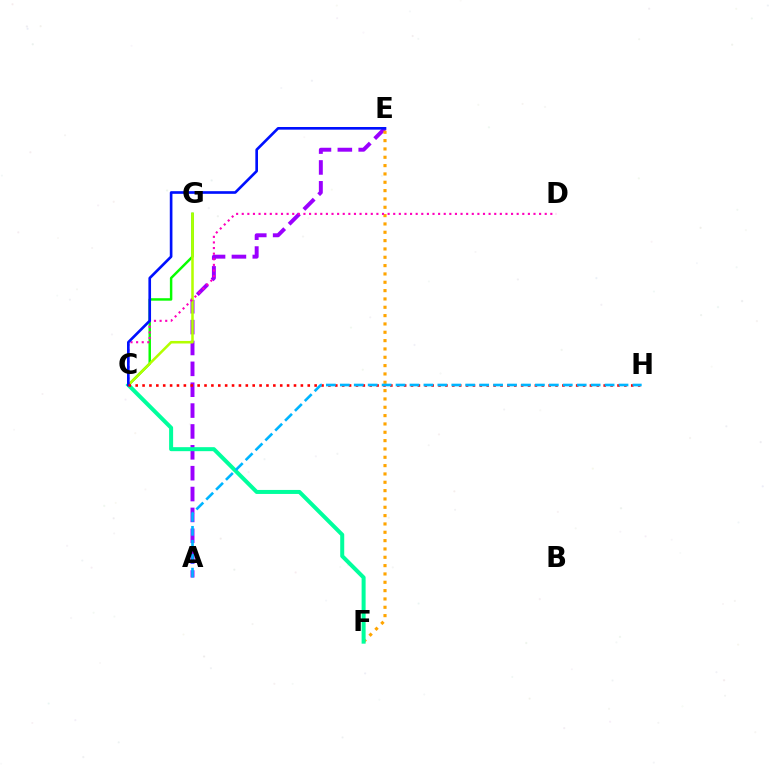{('C', 'G'): [{'color': '#08ff00', 'line_style': 'solid', 'thickness': 1.77}, {'color': '#b3ff00', 'line_style': 'solid', 'thickness': 1.84}], ('A', 'E'): [{'color': '#9b00ff', 'line_style': 'dashed', 'thickness': 2.83}], ('E', 'F'): [{'color': '#ffa500', 'line_style': 'dotted', 'thickness': 2.26}], ('C', 'F'): [{'color': '#00ff9d', 'line_style': 'solid', 'thickness': 2.88}], ('C', 'D'): [{'color': '#ff00bd', 'line_style': 'dotted', 'thickness': 1.52}], ('C', 'E'): [{'color': '#0010ff', 'line_style': 'solid', 'thickness': 1.91}], ('C', 'H'): [{'color': '#ff0000', 'line_style': 'dotted', 'thickness': 1.87}], ('A', 'H'): [{'color': '#00b5ff', 'line_style': 'dashed', 'thickness': 1.89}]}